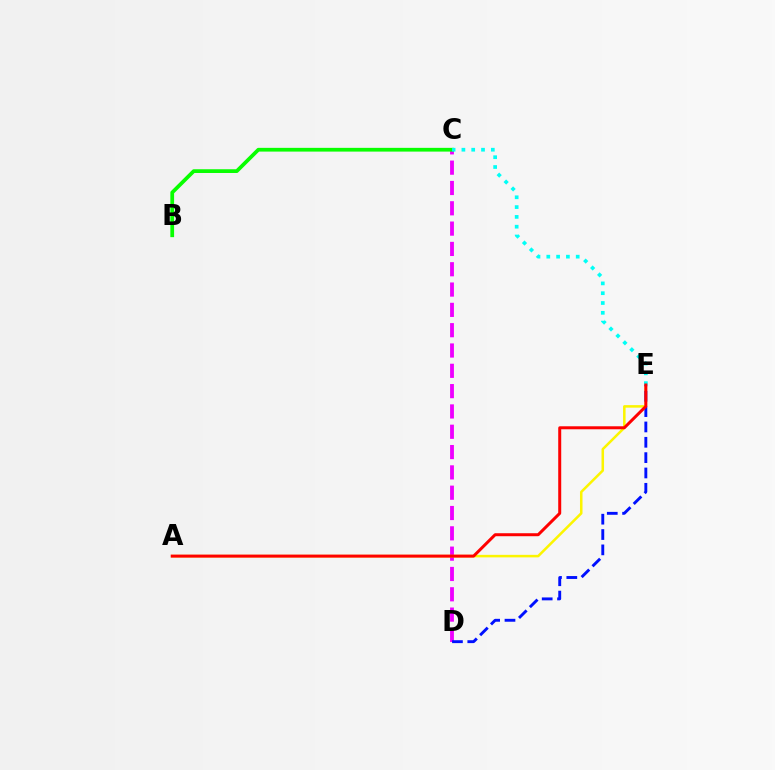{('C', 'D'): [{'color': '#ee00ff', 'line_style': 'dashed', 'thickness': 2.76}], ('A', 'E'): [{'color': '#fcf500', 'line_style': 'solid', 'thickness': 1.82}, {'color': '#ff0000', 'line_style': 'solid', 'thickness': 2.15}], ('D', 'E'): [{'color': '#0010ff', 'line_style': 'dashed', 'thickness': 2.08}], ('B', 'C'): [{'color': '#08ff00', 'line_style': 'solid', 'thickness': 2.69}], ('C', 'E'): [{'color': '#00fff6', 'line_style': 'dotted', 'thickness': 2.66}]}